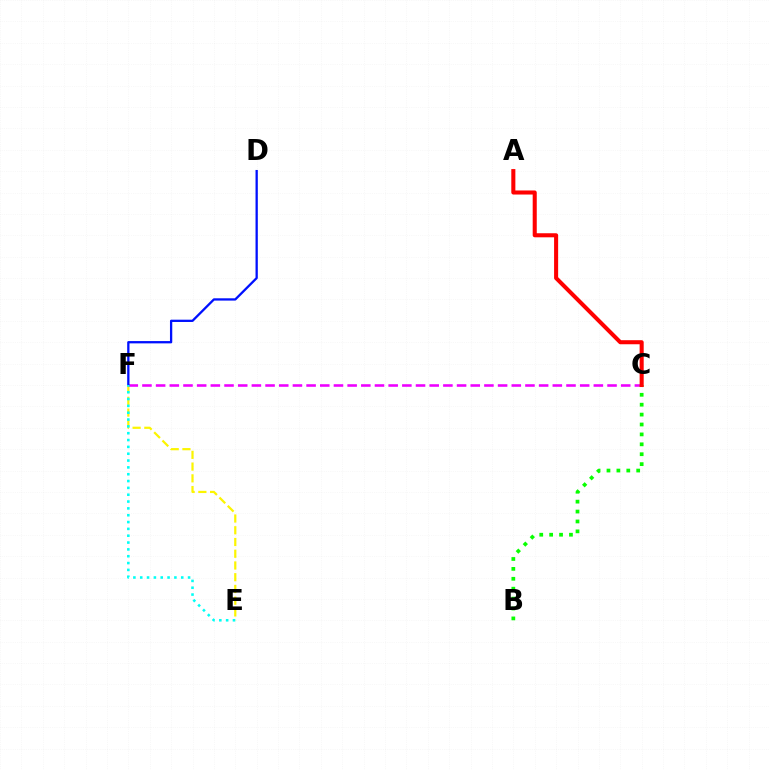{('E', 'F'): [{'color': '#fcf500', 'line_style': 'dashed', 'thickness': 1.59}, {'color': '#00fff6', 'line_style': 'dotted', 'thickness': 1.86}], ('C', 'F'): [{'color': '#ee00ff', 'line_style': 'dashed', 'thickness': 1.86}], ('B', 'C'): [{'color': '#08ff00', 'line_style': 'dotted', 'thickness': 2.69}], ('A', 'C'): [{'color': '#ff0000', 'line_style': 'solid', 'thickness': 2.92}], ('D', 'F'): [{'color': '#0010ff', 'line_style': 'solid', 'thickness': 1.65}]}